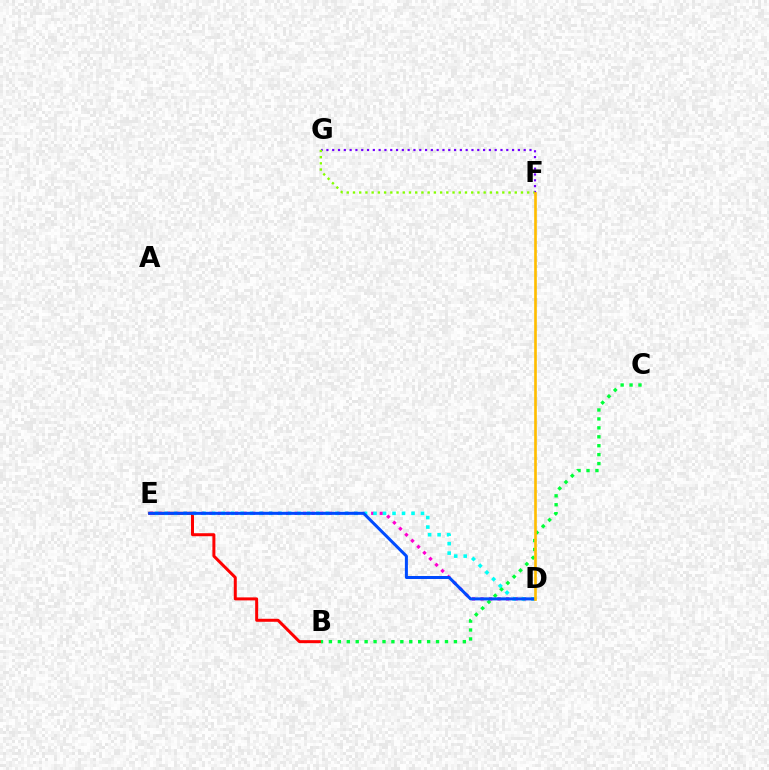{('F', 'G'): [{'color': '#7200ff', 'line_style': 'dotted', 'thickness': 1.58}, {'color': '#84ff00', 'line_style': 'dotted', 'thickness': 1.69}], ('B', 'E'): [{'color': '#ff0000', 'line_style': 'solid', 'thickness': 2.16}], ('D', 'E'): [{'color': '#ff00cf', 'line_style': 'dotted', 'thickness': 2.31}, {'color': '#00fff6', 'line_style': 'dotted', 'thickness': 2.58}, {'color': '#004bff', 'line_style': 'solid', 'thickness': 2.17}], ('B', 'C'): [{'color': '#00ff39', 'line_style': 'dotted', 'thickness': 2.43}], ('D', 'F'): [{'color': '#ffbd00', 'line_style': 'solid', 'thickness': 1.91}]}